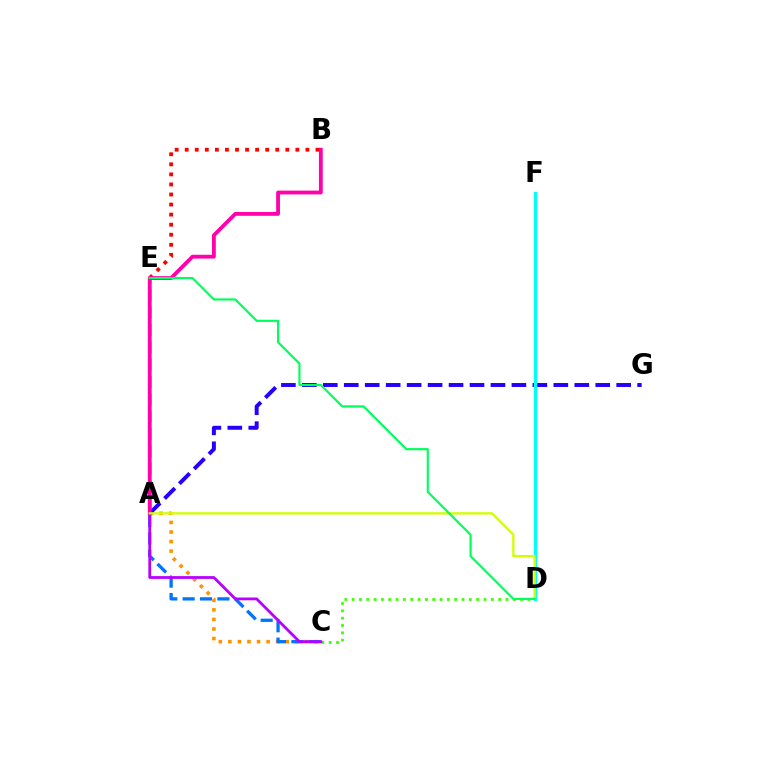{('B', 'E'): [{'color': '#ff0000', 'line_style': 'dotted', 'thickness': 2.73}], ('A', 'C'): [{'color': '#ff9400', 'line_style': 'dotted', 'thickness': 2.6}, {'color': '#b900ff', 'line_style': 'solid', 'thickness': 2.01}], ('A', 'G'): [{'color': '#2500ff', 'line_style': 'dashed', 'thickness': 2.85}], ('C', 'D'): [{'color': '#3dff00', 'line_style': 'dotted', 'thickness': 1.99}], ('C', 'E'): [{'color': '#0074ff', 'line_style': 'dashed', 'thickness': 2.36}], ('A', 'B'): [{'color': '#ff00ac', 'line_style': 'solid', 'thickness': 2.74}], ('D', 'F'): [{'color': '#00fff6', 'line_style': 'solid', 'thickness': 2.37}], ('A', 'D'): [{'color': '#d1ff00', 'line_style': 'solid', 'thickness': 1.66}], ('D', 'E'): [{'color': '#00ff5c', 'line_style': 'solid', 'thickness': 1.56}]}